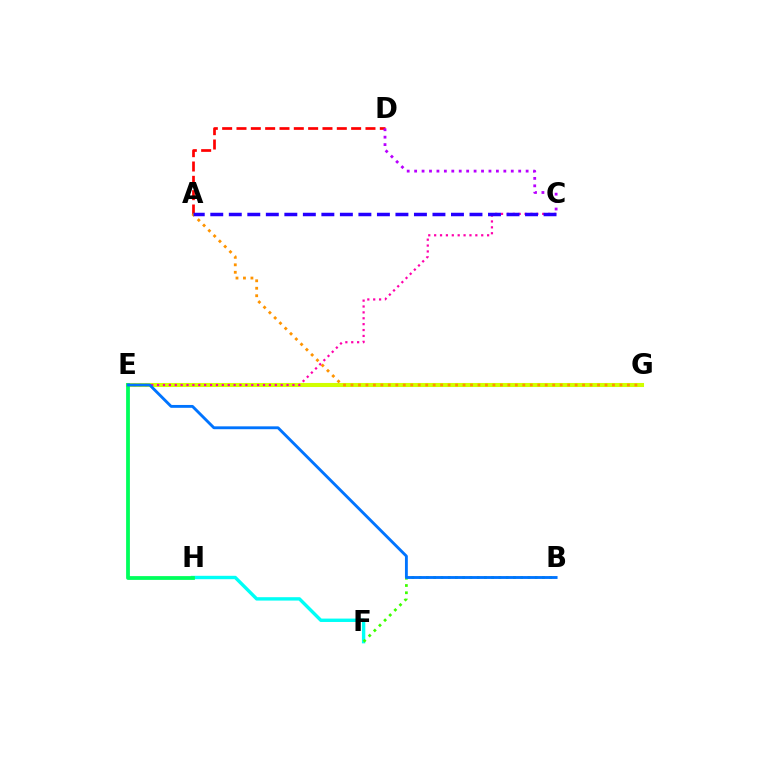{('A', 'D'): [{'color': '#ff0000', 'line_style': 'dashed', 'thickness': 1.95}], ('F', 'H'): [{'color': '#00fff6', 'line_style': 'solid', 'thickness': 2.44}], ('E', 'G'): [{'color': '#d1ff00', 'line_style': 'solid', 'thickness': 2.92}], ('A', 'G'): [{'color': '#ff9400', 'line_style': 'dotted', 'thickness': 2.03}], ('B', 'F'): [{'color': '#3dff00', 'line_style': 'dotted', 'thickness': 1.97}], ('E', 'H'): [{'color': '#00ff5c', 'line_style': 'solid', 'thickness': 2.72}], ('C', 'E'): [{'color': '#ff00ac', 'line_style': 'dotted', 'thickness': 1.6}], ('B', 'E'): [{'color': '#0074ff', 'line_style': 'solid', 'thickness': 2.06}], ('C', 'D'): [{'color': '#b900ff', 'line_style': 'dotted', 'thickness': 2.02}], ('A', 'C'): [{'color': '#2500ff', 'line_style': 'dashed', 'thickness': 2.52}]}